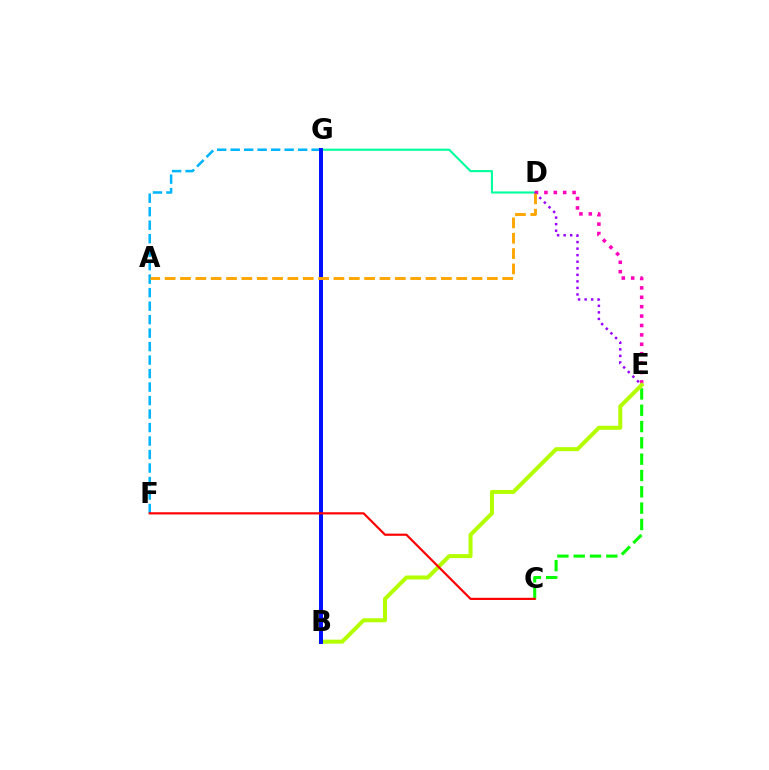{('C', 'E'): [{'color': '#08ff00', 'line_style': 'dashed', 'thickness': 2.22}], ('F', 'G'): [{'color': '#00b5ff', 'line_style': 'dashed', 'thickness': 1.83}], ('D', 'G'): [{'color': '#00ff9d', 'line_style': 'solid', 'thickness': 1.52}], ('D', 'E'): [{'color': '#ff00bd', 'line_style': 'dotted', 'thickness': 2.55}, {'color': '#9b00ff', 'line_style': 'dotted', 'thickness': 1.78}], ('B', 'E'): [{'color': '#b3ff00', 'line_style': 'solid', 'thickness': 2.88}], ('B', 'G'): [{'color': '#0010ff', 'line_style': 'solid', 'thickness': 2.86}], ('A', 'D'): [{'color': '#ffa500', 'line_style': 'dashed', 'thickness': 2.08}], ('C', 'F'): [{'color': '#ff0000', 'line_style': 'solid', 'thickness': 1.57}]}